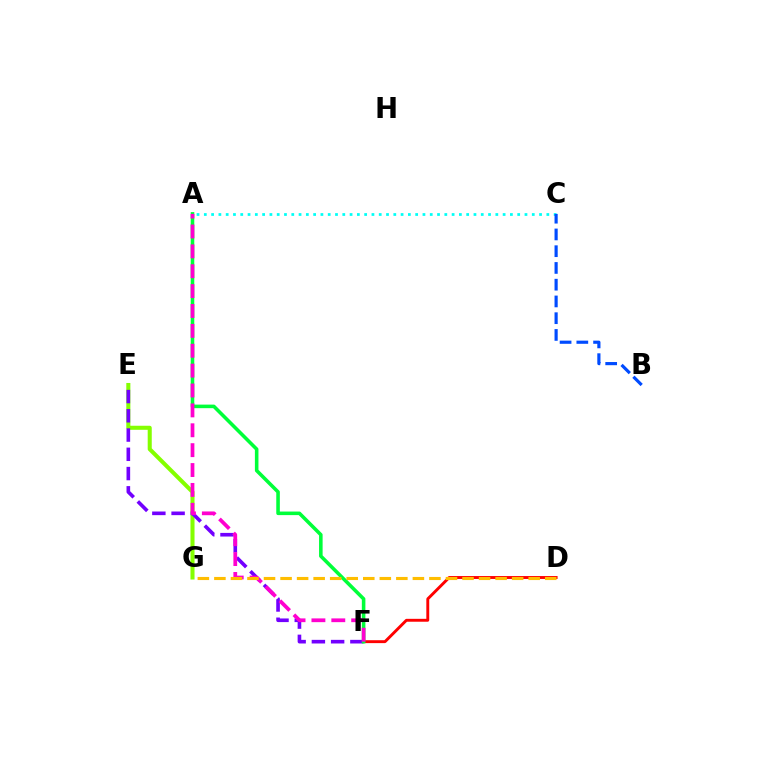{('A', 'C'): [{'color': '#00fff6', 'line_style': 'dotted', 'thickness': 1.98}], ('B', 'C'): [{'color': '#004bff', 'line_style': 'dashed', 'thickness': 2.28}], ('E', 'G'): [{'color': '#84ff00', 'line_style': 'solid', 'thickness': 2.92}], ('D', 'F'): [{'color': '#ff0000', 'line_style': 'solid', 'thickness': 2.09}], ('E', 'F'): [{'color': '#7200ff', 'line_style': 'dashed', 'thickness': 2.62}], ('A', 'F'): [{'color': '#00ff39', 'line_style': 'solid', 'thickness': 2.56}, {'color': '#ff00cf', 'line_style': 'dashed', 'thickness': 2.7}], ('D', 'G'): [{'color': '#ffbd00', 'line_style': 'dashed', 'thickness': 2.25}]}